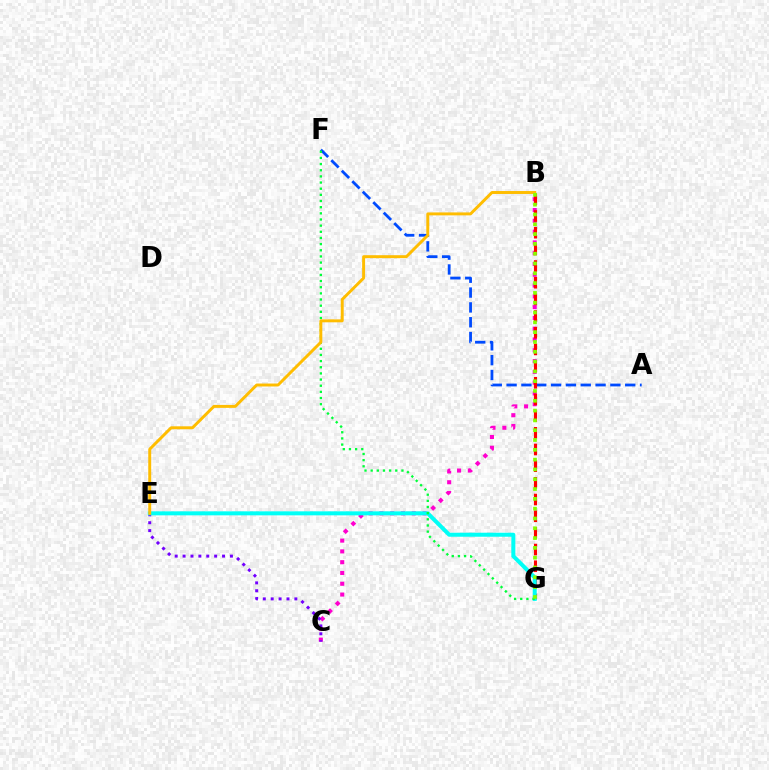{('B', 'C'): [{'color': '#ff00cf', 'line_style': 'dotted', 'thickness': 2.93}], ('A', 'F'): [{'color': '#004bff', 'line_style': 'dashed', 'thickness': 2.01}], ('C', 'E'): [{'color': '#7200ff', 'line_style': 'dotted', 'thickness': 2.14}], ('B', 'G'): [{'color': '#ff0000', 'line_style': 'dashed', 'thickness': 2.27}, {'color': '#84ff00', 'line_style': 'dotted', 'thickness': 2.66}], ('E', 'G'): [{'color': '#00fff6', 'line_style': 'solid', 'thickness': 2.88}], ('F', 'G'): [{'color': '#00ff39', 'line_style': 'dotted', 'thickness': 1.67}], ('B', 'E'): [{'color': '#ffbd00', 'line_style': 'solid', 'thickness': 2.12}]}